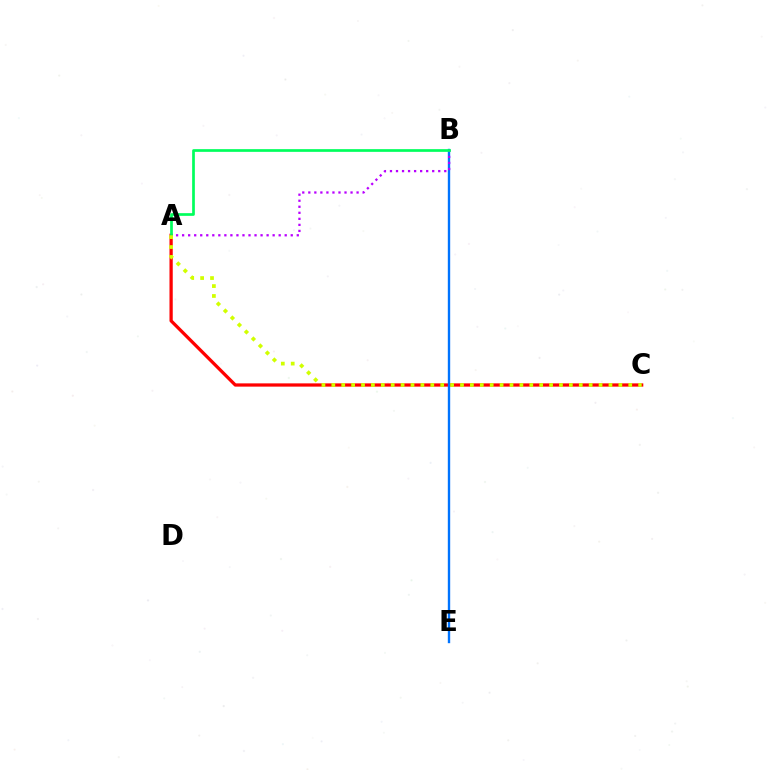{('A', 'C'): [{'color': '#ff0000', 'line_style': 'solid', 'thickness': 2.35}, {'color': '#d1ff00', 'line_style': 'dotted', 'thickness': 2.69}], ('B', 'E'): [{'color': '#0074ff', 'line_style': 'solid', 'thickness': 1.71}], ('A', 'B'): [{'color': '#b900ff', 'line_style': 'dotted', 'thickness': 1.64}, {'color': '#00ff5c', 'line_style': 'solid', 'thickness': 1.95}]}